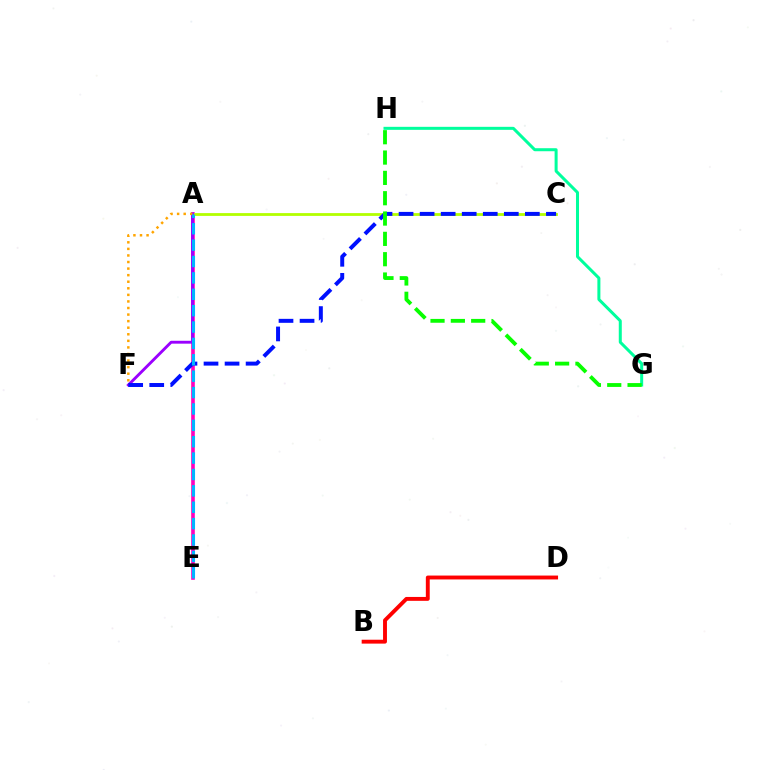{('A', 'E'): [{'color': '#ff00bd', 'line_style': 'solid', 'thickness': 2.6}, {'color': '#00b5ff', 'line_style': 'dashed', 'thickness': 2.23}], ('G', 'H'): [{'color': '#00ff9d', 'line_style': 'solid', 'thickness': 2.17}, {'color': '#08ff00', 'line_style': 'dashed', 'thickness': 2.76}], ('B', 'D'): [{'color': '#ff0000', 'line_style': 'solid', 'thickness': 2.8}], ('A', 'C'): [{'color': '#b3ff00', 'line_style': 'solid', 'thickness': 2.02}], ('A', 'F'): [{'color': '#9b00ff', 'line_style': 'solid', 'thickness': 2.07}, {'color': '#ffa500', 'line_style': 'dotted', 'thickness': 1.78}], ('C', 'F'): [{'color': '#0010ff', 'line_style': 'dashed', 'thickness': 2.86}]}